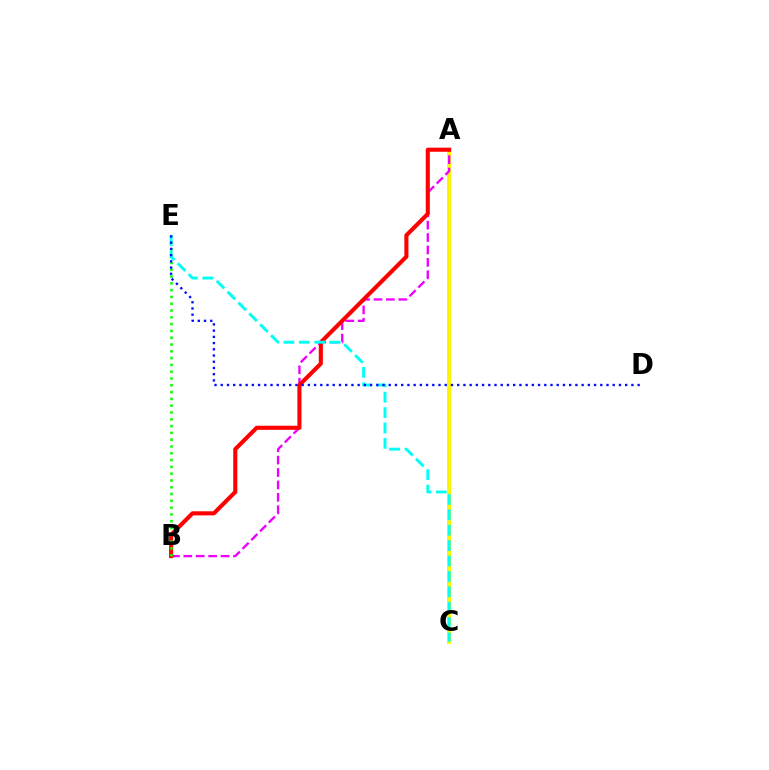{('A', 'C'): [{'color': '#fcf500', 'line_style': 'solid', 'thickness': 2.85}], ('A', 'B'): [{'color': '#ee00ff', 'line_style': 'dashed', 'thickness': 1.68}, {'color': '#ff0000', 'line_style': 'solid', 'thickness': 2.95}], ('B', 'E'): [{'color': '#08ff00', 'line_style': 'dotted', 'thickness': 1.85}], ('C', 'E'): [{'color': '#00fff6', 'line_style': 'dashed', 'thickness': 2.09}], ('D', 'E'): [{'color': '#0010ff', 'line_style': 'dotted', 'thickness': 1.69}]}